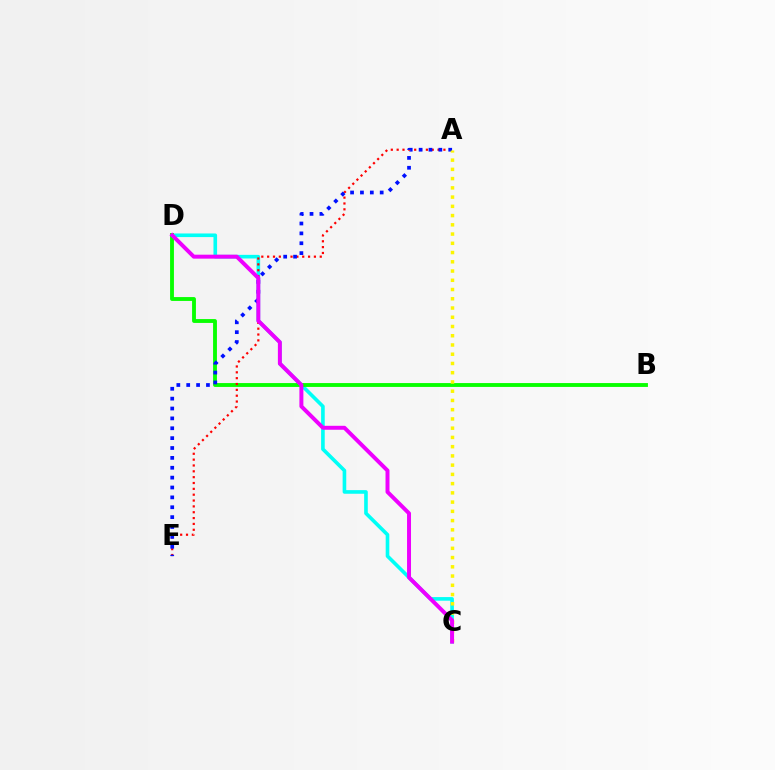{('C', 'D'): [{'color': '#00fff6', 'line_style': 'solid', 'thickness': 2.61}, {'color': '#ee00ff', 'line_style': 'solid', 'thickness': 2.85}], ('B', 'D'): [{'color': '#08ff00', 'line_style': 'solid', 'thickness': 2.78}], ('A', 'E'): [{'color': '#ff0000', 'line_style': 'dotted', 'thickness': 1.59}, {'color': '#0010ff', 'line_style': 'dotted', 'thickness': 2.68}], ('A', 'C'): [{'color': '#fcf500', 'line_style': 'dotted', 'thickness': 2.51}]}